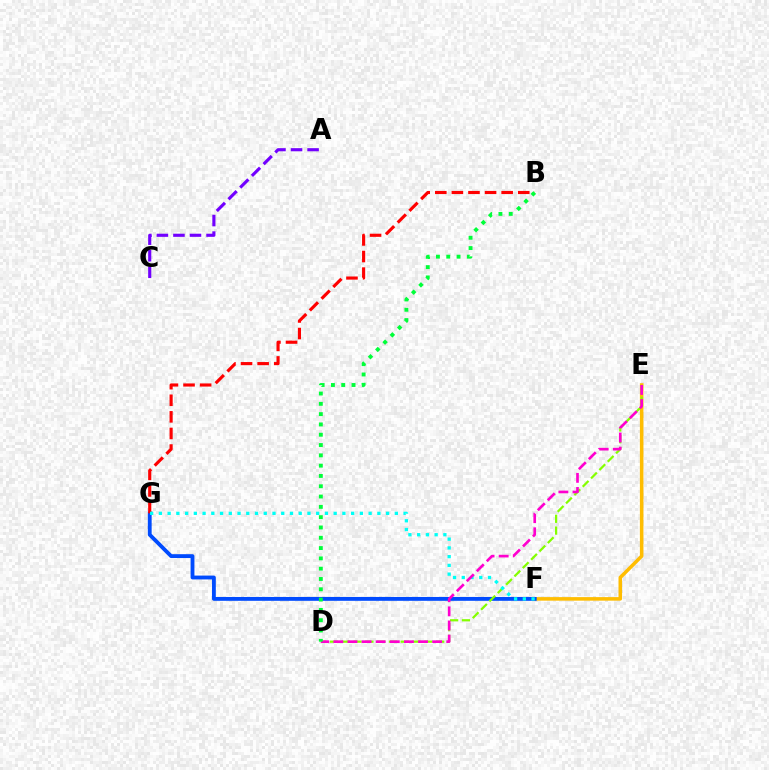{('E', 'F'): [{'color': '#ffbd00', 'line_style': 'solid', 'thickness': 2.55}], ('F', 'G'): [{'color': '#004bff', 'line_style': 'solid', 'thickness': 2.77}, {'color': '#00fff6', 'line_style': 'dotted', 'thickness': 2.37}], ('D', 'E'): [{'color': '#84ff00', 'line_style': 'dashed', 'thickness': 1.6}, {'color': '#ff00cf', 'line_style': 'dashed', 'thickness': 1.92}], ('B', 'G'): [{'color': '#ff0000', 'line_style': 'dashed', 'thickness': 2.25}], ('A', 'C'): [{'color': '#7200ff', 'line_style': 'dashed', 'thickness': 2.25}], ('B', 'D'): [{'color': '#00ff39', 'line_style': 'dotted', 'thickness': 2.8}]}